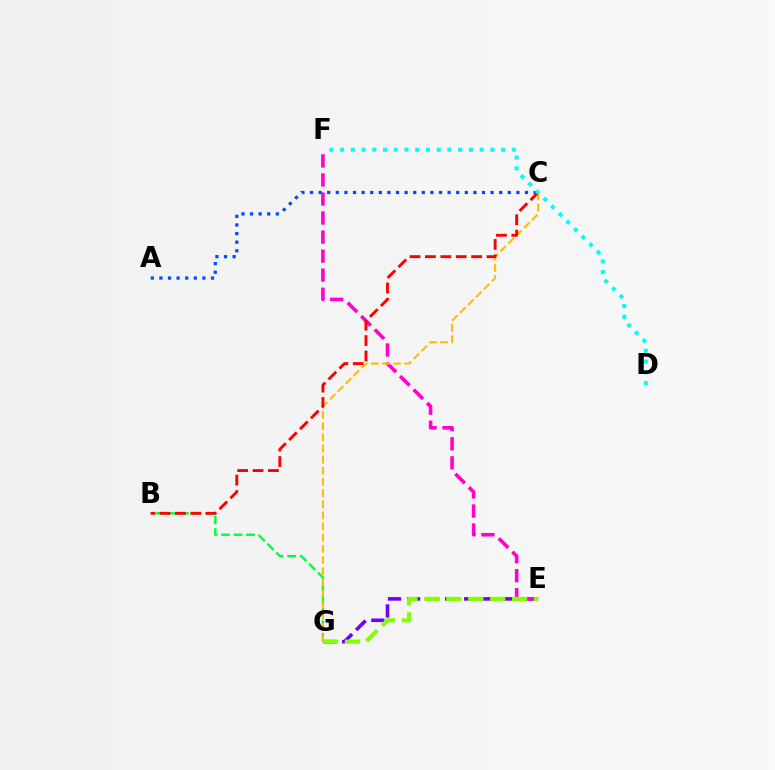{('E', 'G'): [{'color': '#7200ff', 'line_style': 'dashed', 'thickness': 2.59}, {'color': '#84ff00', 'line_style': 'dashed', 'thickness': 2.98}], ('E', 'F'): [{'color': '#ff00cf', 'line_style': 'dashed', 'thickness': 2.59}], ('B', 'G'): [{'color': '#00ff39', 'line_style': 'dashed', 'thickness': 1.7}], ('C', 'G'): [{'color': '#ffbd00', 'line_style': 'dashed', 'thickness': 1.52}], ('A', 'C'): [{'color': '#004bff', 'line_style': 'dotted', 'thickness': 2.34}], ('B', 'C'): [{'color': '#ff0000', 'line_style': 'dashed', 'thickness': 2.09}], ('D', 'F'): [{'color': '#00fff6', 'line_style': 'dotted', 'thickness': 2.92}]}